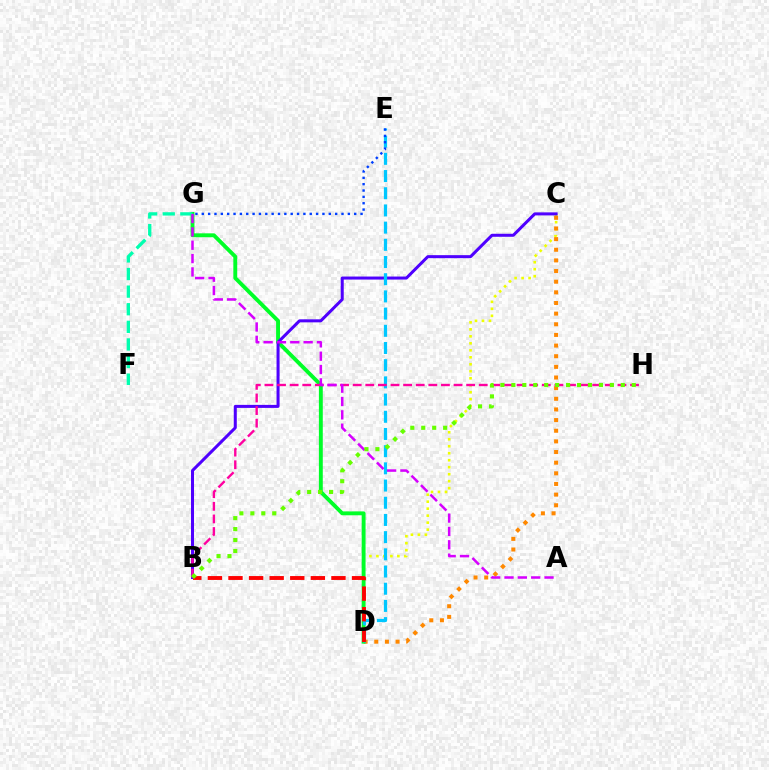{('C', 'D'): [{'color': '#eeff00', 'line_style': 'dotted', 'thickness': 1.9}, {'color': '#ff8800', 'line_style': 'dotted', 'thickness': 2.89}], ('D', 'G'): [{'color': '#00ff27', 'line_style': 'solid', 'thickness': 2.8}], ('F', 'G'): [{'color': '#00ffaf', 'line_style': 'dashed', 'thickness': 2.39}], ('B', 'C'): [{'color': '#4f00ff', 'line_style': 'solid', 'thickness': 2.18}], ('D', 'E'): [{'color': '#00c7ff', 'line_style': 'dashed', 'thickness': 2.34}], ('B', 'H'): [{'color': '#ff00a0', 'line_style': 'dashed', 'thickness': 1.71}, {'color': '#66ff00', 'line_style': 'dotted', 'thickness': 2.97}], ('B', 'D'): [{'color': '#ff0000', 'line_style': 'dashed', 'thickness': 2.8}], ('A', 'G'): [{'color': '#d600ff', 'line_style': 'dashed', 'thickness': 1.81}], ('E', 'G'): [{'color': '#003fff', 'line_style': 'dotted', 'thickness': 1.73}]}